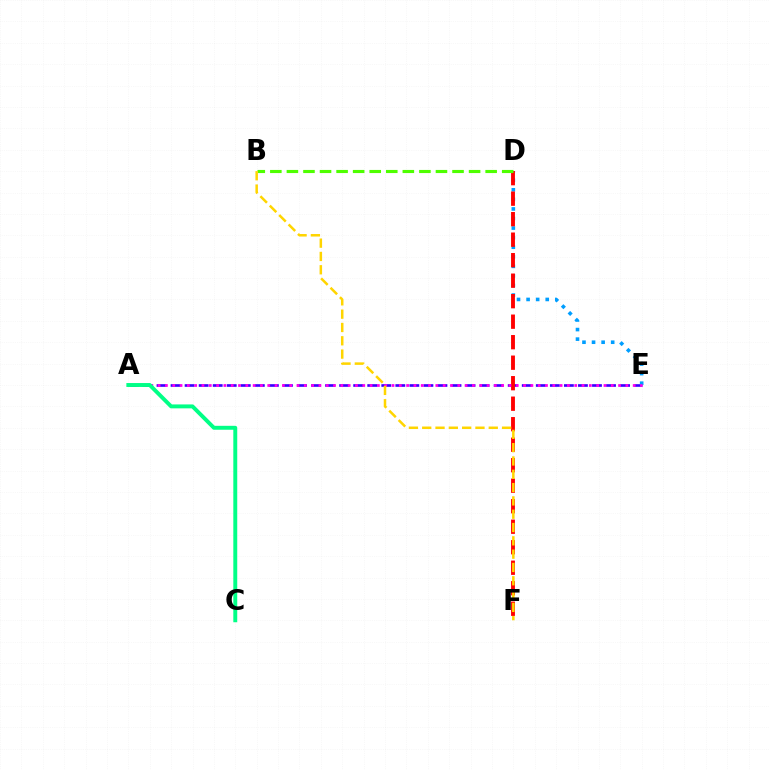{('A', 'E'): [{'color': '#3700ff', 'line_style': 'dashed', 'thickness': 1.91}, {'color': '#ff00ed', 'line_style': 'dotted', 'thickness': 1.99}], ('D', 'E'): [{'color': '#009eff', 'line_style': 'dotted', 'thickness': 2.6}], ('D', 'F'): [{'color': '#ff0000', 'line_style': 'dashed', 'thickness': 2.79}], ('B', 'D'): [{'color': '#4fff00', 'line_style': 'dashed', 'thickness': 2.25}], ('A', 'C'): [{'color': '#00ff86', 'line_style': 'solid', 'thickness': 2.83}], ('B', 'F'): [{'color': '#ffd500', 'line_style': 'dashed', 'thickness': 1.81}]}